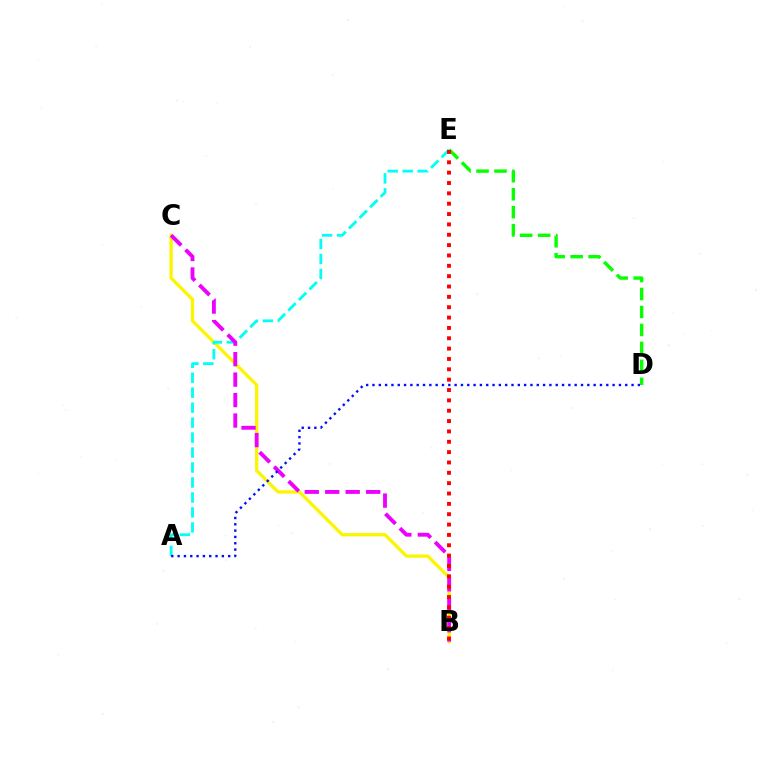{('B', 'C'): [{'color': '#fcf500', 'line_style': 'solid', 'thickness': 2.36}, {'color': '#ee00ff', 'line_style': 'dashed', 'thickness': 2.78}], ('D', 'E'): [{'color': '#08ff00', 'line_style': 'dashed', 'thickness': 2.44}], ('A', 'E'): [{'color': '#00fff6', 'line_style': 'dashed', 'thickness': 2.03}], ('B', 'E'): [{'color': '#ff0000', 'line_style': 'dotted', 'thickness': 2.81}], ('A', 'D'): [{'color': '#0010ff', 'line_style': 'dotted', 'thickness': 1.72}]}